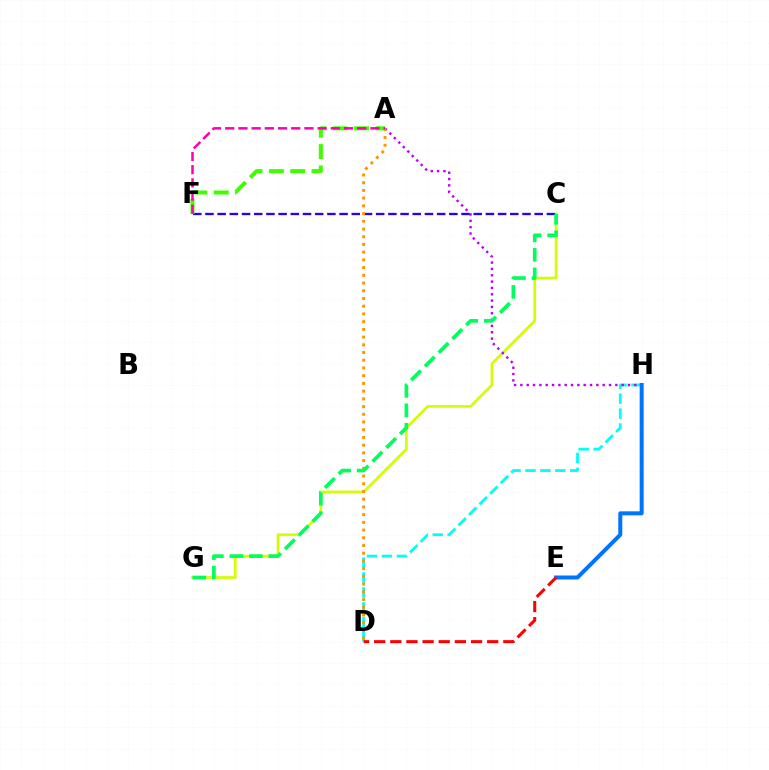{('D', 'H'): [{'color': '#00fff6', 'line_style': 'dashed', 'thickness': 2.03}], ('C', 'G'): [{'color': '#d1ff00', 'line_style': 'solid', 'thickness': 1.94}, {'color': '#00ff5c', 'line_style': 'dashed', 'thickness': 2.65}], ('A', 'H'): [{'color': '#b900ff', 'line_style': 'dotted', 'thickness': 1.72}], ('C', 'F'): [{'color': '#2500ff', 'line_style': 'dashed', 'thickness': 1.66}], ('E', 'H'): [{'color': '#0074ff', 'line_style': 'solid', 'thickness': 2.89}], ('A', 'D'): [{'color': '#ff9400', 'line_style': 'dotted', 'thickness': 2.1}], ('A', 'F'): [{'color': '#3dff00', 'line_style': 'dashed', 'thickness': 2.9}, {'color': '#ff00ac', 'line_style': 'dashed', 'thickness': 1.79}], ('D', 'E'): [{'color': '#ff0000', 'line_style': 'dashed', 'thickness': 2.19}]}